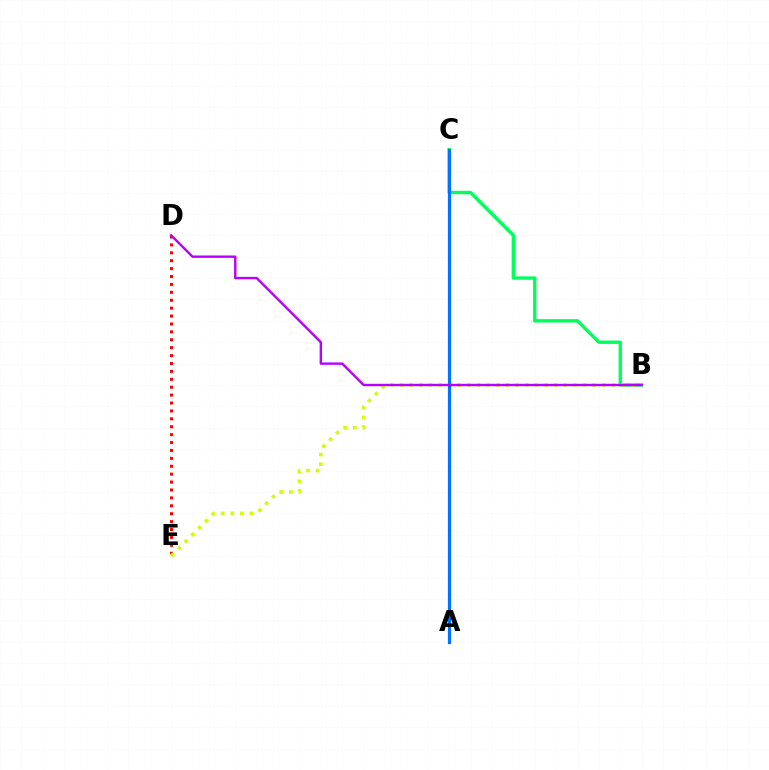{('B', 'C'): [{'color': '#00ff5c', 'line_style': 'solid', 'thickness': 2.44}], ('D', 'E'): [{'color': '#ff0000', 'line_style': 'dotted', 'thickness': 2.15}], ('B', 'E'): [{'color': '#d1ff00', 'line_style': 'dotted', 'thickness': 2.62}], ('A', 'C'): [{'color': '#0074ff', 'line_style': 'solid', 'thickness': 2.32}], ('B', 'D'): [{'color': '#b900ff', 'line_style': 'solid', 'thickness': 1.73}]}